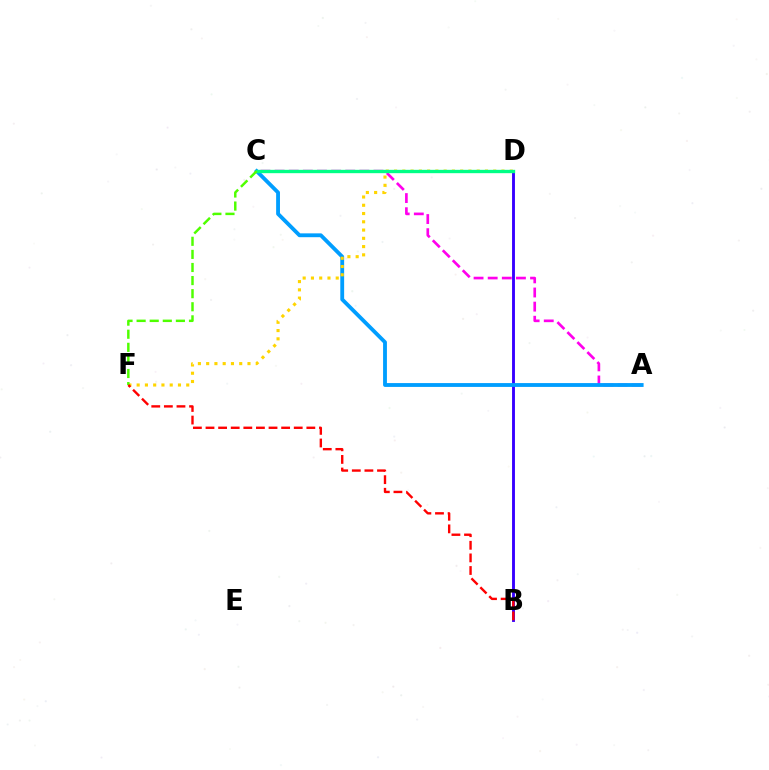{('A', 'C'): [{'color': '#ff00ed', 'line_style': 'dashed', 'thickness': 1.92}, {'color': '#009eff', 'line_style': 'solid', 'thickness': 2.76}], ('B', 'D'): [{'color': '#3700ff', 'line_style': 'solid', 'thickness': 2.08}], ('D', 'F'): [{'color': '#ffd500', 'line_style': 'dotted', 'thickness': 2.25}], ('C', 'D'): [{'color': '#00ff86', 'line_style': 'solid', 'thickness': 2.41}], ('C', 'F'): [{'color': '#4fff00', 'line_style': 'dashed', 'thickness': 1.78}], ('B', 'F'): [{'color': '#ff0000', 'line_style': 'dashed', 'thickness': 1.71}]}